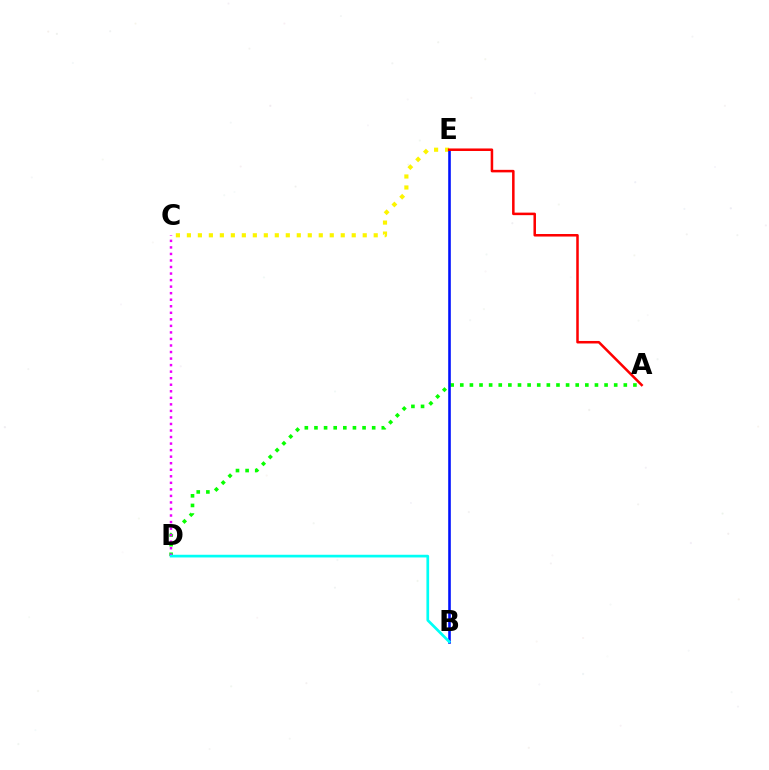{('C', 'E'): [{'color': '#fcf500', 'line_style': 'dotted', 'thickness': 2.99}], ('A', 'D'): [{'color': '#08ff00', 'line_style': 'dotted', 'thickness': 2.61}], ('C', 'D'): [{'color': '#ee00ff', 'line_style': 'dotted', 'thickness': 1.78}], ('B', 'E'): [{'color': '#0010ff', 'line_style': 'solid', 'thickness': 1.87}], ('B', 'D'): [{'color': '#00fff6', 'line_style': 'solid', 'thickness': 1.94}], ('A', 'E'): [{'color': '#ff0000', 'line_style': 'solid', 'thickness': 1.82}]}